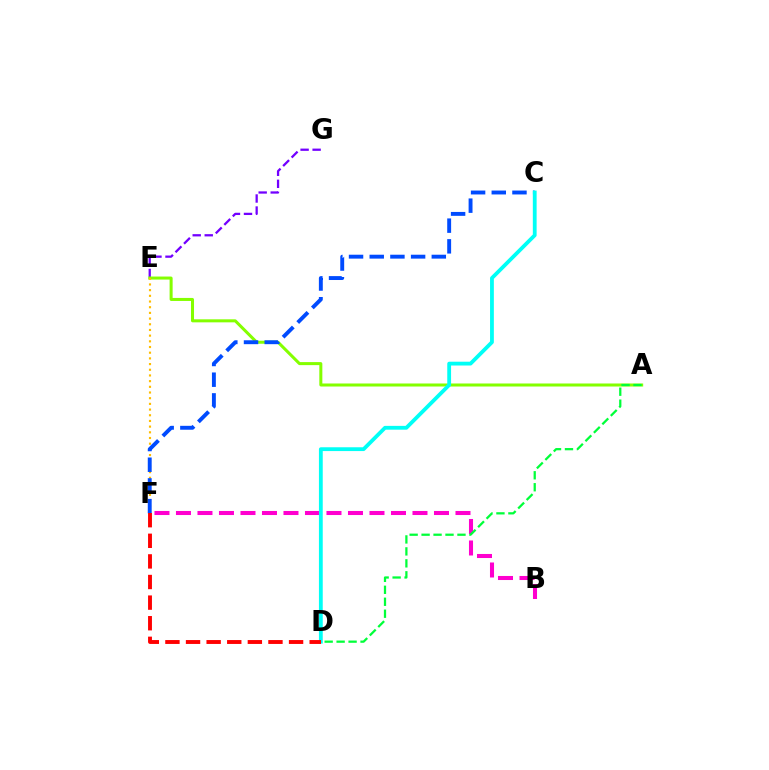{('E', 'G'): [{'color': '#7200ff', 'line_style': 'dashed', 'thickness': 1.63}], ('A', 'E'): [{'color': '#84ff00', 'line_style': 'solid', 'thickness': 2.18}], ('E', 'F'): [{'color': '#ffbd00', 'line_style': 'dotted', 'thickness': 1.55}], ('B', 'F'): [{'color': '#ff00cf', 'line_style': 'dashed', 'thickness': 2.92}], ('A', 'D'): [{'color': '#00ff39', 'line_style': 'dashed', 'thickness': 1.62}], ('C', 'F'): [{'color': '#004bff', 'line_style': 'dashed', 'thickness': 2.81}], ('C', 'D'): [{'color': '#00fff6', 'line_style': 'solid', 'thickness': 2.74}], ('D', 'F'): [{'color': '#ff0000', 'line_style': 'dashed', 'thickness': 2.8}]}